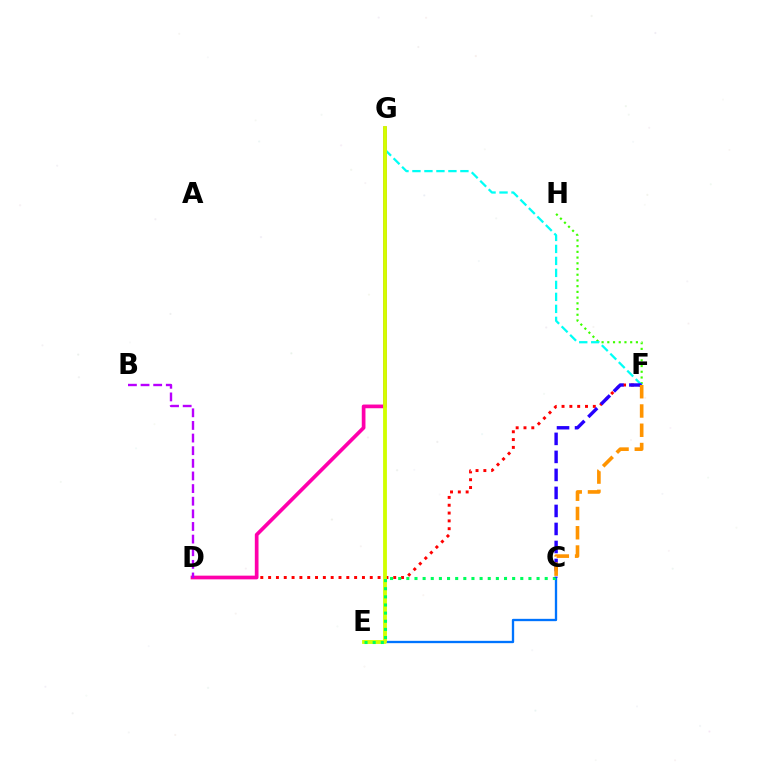{('D', 'F'): [{'color': '#ff0000', 'line_style': 'dotted', 'thickness': 2.12}], ('D', 'G'): [{'color': '#ff00ac', 'line_style': 'solid', 'thickness': 2.67}], ('F', 'H'): [{'color': '#3dff00', 'line_style': 'dotted', 'thickness': 1.55}], ('C', 'E'): [{'color': '#0074ff', 'line_style': 'solid', 'thickness': 1.67}, {'color': '#00ff5c', 'line_style': 'dotted', 'thickness': 2.21}], ('F', 'G'): [{'color': '#00fff6', 'line_style': 'dashed', 'thickness': 1.63}], ('E', 'G'): [{'color': '#d1ff00', 'line_style': 'solid', 'thickness': 2.76}], ('B', 'D'): [{'color': '#b900ff', 'line_style': 'dashed', 'thickness': 1.72}], ('C', 'F'): [{'color': '#2500ff', 'line_style': 'dashed', 'thickness': 2.45}, {'color': '#ff9400', 'line_style': 'dashed', 'thickness': 2.62}]}